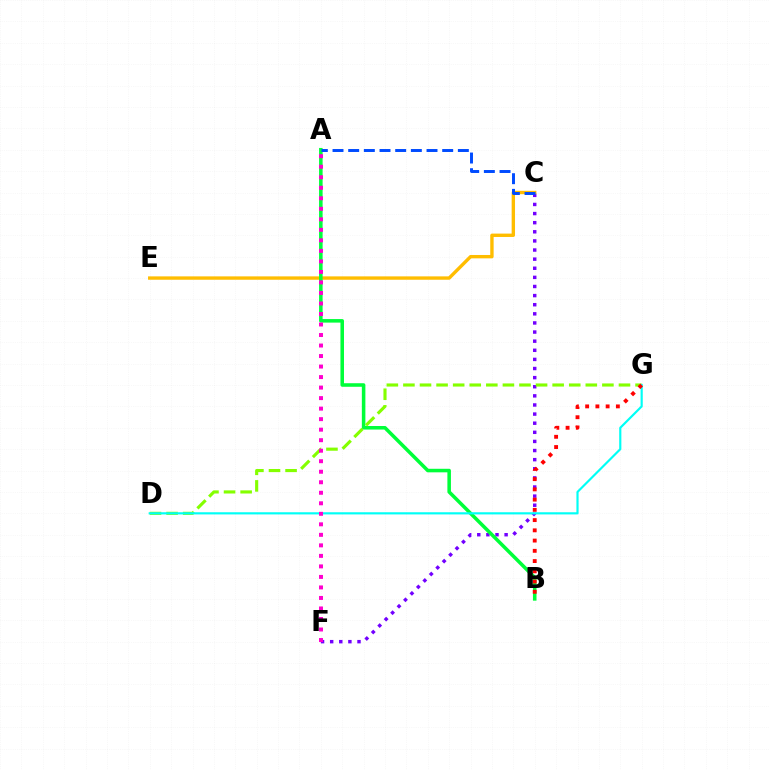{('C', 'F'): [{'color': '#7200ff', 'line_style': 'dotted', 'thickness': 2.48}], ('C', 'E'): [{'color': '#ffbd00', 'line_style': 'solid', 'thickness': 2.43}], ('A', 'B'): [{'color': '#00ff39', 'line_style': 'solid', 'thickness': 2.55}], ('D', 'G'): [{'color': '#84ff00', 'line_style': 'dashed', 'thickness': 2.25}, {'color': '#00fff6', 'line_style': 'solid', 'thickness': 1.56}], ('A', 'C'): [{'color': '#004bff', 'line_style': 'dashed', 'thickness': 2.13}], ('B', 'G'): [{'color': '#ff0000', 'line_style': 'dotted', 'thickness': 2.78}], ('A', 'F'): [{'color': '#ff00cf', 'line_style': 'dotted', 'thickness': 2.86}]}